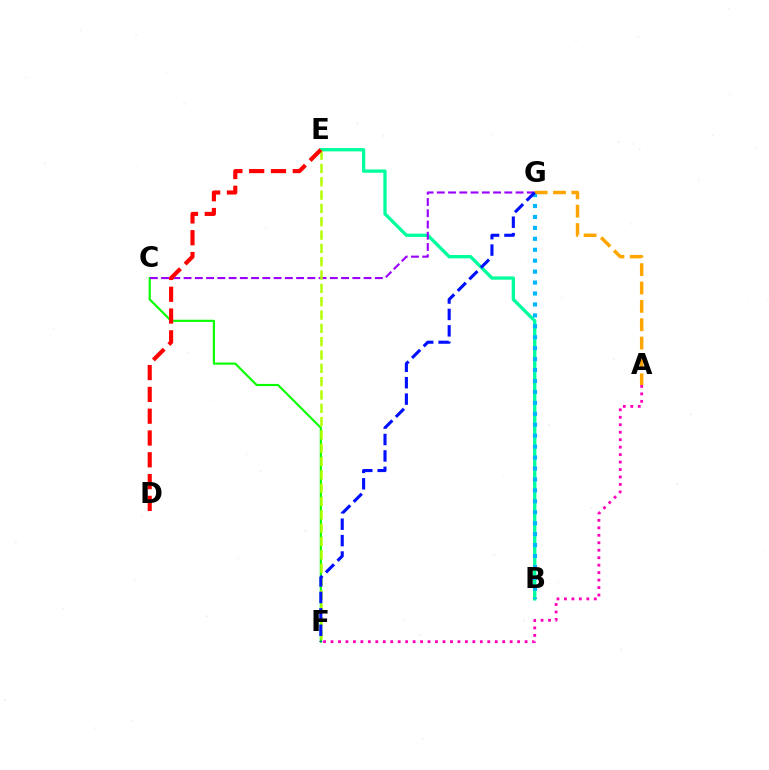{('B', 'E'): [{'color': '#00ff9d', 'line_style': 'solid', 'thickness': 2.38}], ('C', 'F'): [{'color': '#08ff00', 'line_style': 'solid', 'thickness': 1.55}], ('B', 'G'): [{'color': '#00b5ff', 'line_style': 'dotted', 'thickness': 2.97}], ('C', 'G'): [{'color': '#9b00ff', 'line_style': 'dashed', 'thickness': 1.53}], ('E', 'F'): [{'color': '#b3ff00', 'line_style': 'dashed', 'thickness': 1.81}], ('A', 'G'): [{'color': '#ffa500', 'line_style': 'dashed', 'thickness': 2.49}], ('F', 'G'): [{'color': '#0010ff', 'line_style': 'dashed', 'thickness': 2.23}], ('A', 'F'): [{'color': '#ff00bd', 'line_style': 'dotted', 'thickness': 2.03}], ('D', 'E'): [{'color': '#ff0000', 'line_style': 'dashed', 'thickness': 2.96}]}